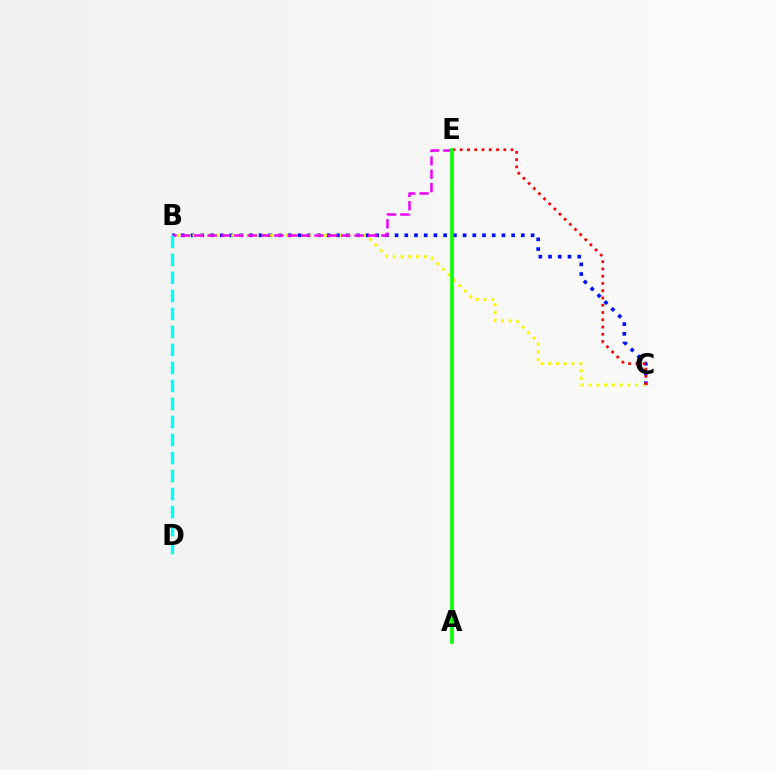{('B', 'C'): [{'color': '#0010ff', 'line_style': 'dotted', 'thickness': 2.64}, {'color': '#fcf500', 'line_style': 'dotted', 'thickness': 2.1}], ('C', 'E'): [{'color': '#ff0000', 'line_style': 'dotted', 'thickness': 1.97}], ('B', 'E'): [{'color': '#ee00ff', 'line_style': 'dashed', 'thickness': 1.82}], ('B', 'D'): [{'color': '#00fff6', 'line_style': 'dashed', 'thickness': 2.45}], ('A', 'E'): [{'color': '#08ff00', 'line_style': 'solid', 'thickness': 2.62}]}